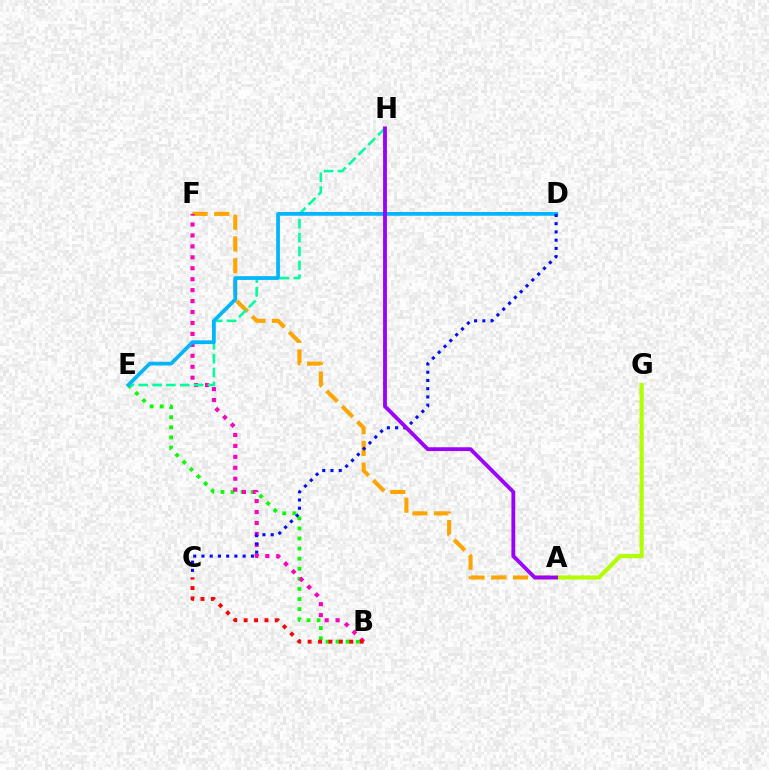{('A', 'F'): [{'color': '#ffa500', 'line_style': 'dashed', 'thickness': 2.95}], ('B', 'E'): [{'color': '#08ff00', 'line_style': 'dotted', 'thickness': 2.74}], ('B', 'F'): [{'color': '#ff00bd', 'line_style': 'dotted', 'thickness': 2.97}], ('E', 'H'): [{'color': '#00ff9d', 'line_style': 'dashed', 'thickness': 1.88}], ('D', 'E'): [{'color': '#00b5ff', 'line_style': 'solid', 'thickness': 2.68}], ('A', 'G'): [{'color': '#b3ff00', 'line_style': 'solid', 'thickness': 2.99}], ('C', 'D'): [{'color': '#0010ff', 'line_style': 'dotted', 'thickness': 2.24}], ('A', 'H'): [{'color': '#9b00ff', 'line_style': 'solid', 'thickness': 2.75}], ('B', 'C'): [{'color': '#ff0000', 'line_style': 'dotted', 'thickness': 2.83}]}